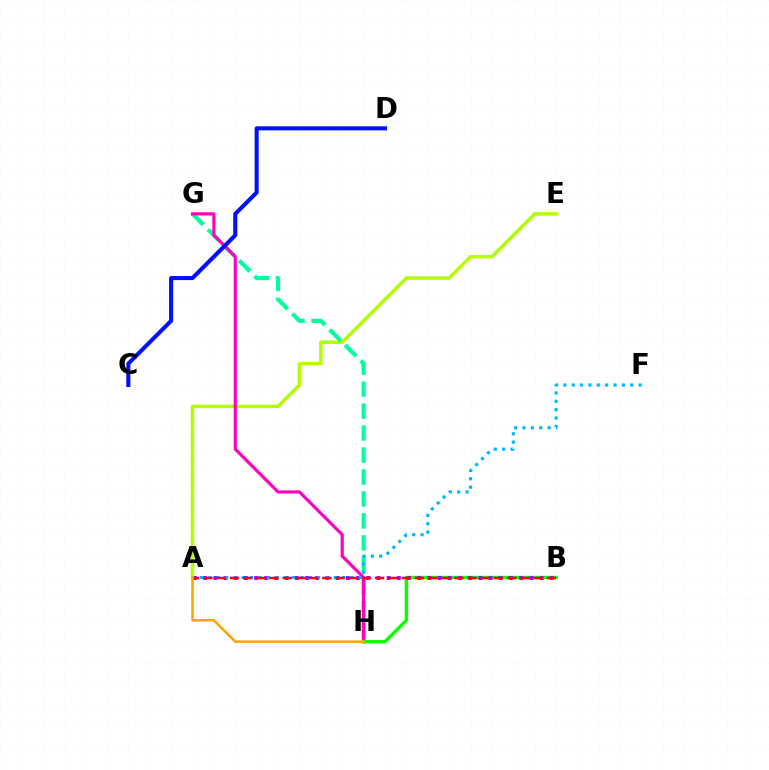{('A', 'E'): [{'color': '#b3ff00', 'line_style': 'solid', 'thickness': 2.5}], ('G', 'H'): [{'color': '#00ff9d', 'line_style': 'dashed', 'thickness': 2.98}, {'color': '#ff00bd', 'line_style': 'solid', 'thickness': 2.28}], ('B', 'H'): [{'color': '#08ff00', 'line_style': 'solid', 'thickness': 2.45}], ('A', 'B'): [{'color': '#9b00ff', 'line_style': 'dotted', 'thickness': 2.77}, {'color': '#ff0000', 'line_style': 'dashed', 'thickness': 1.79}], ('A', 'F'): [{'color': '#00b5ff', 'line_style': 'dotted', 'thickness': 2.27}], ('A', 'H'): [{'color': '#ffa500', 'line_style': 'solid', 'thickness': 1.84}], ('C', 'D'): [{'color': '#0010ff', 'line_style': 'solid', 'thickness': 2.93}]}